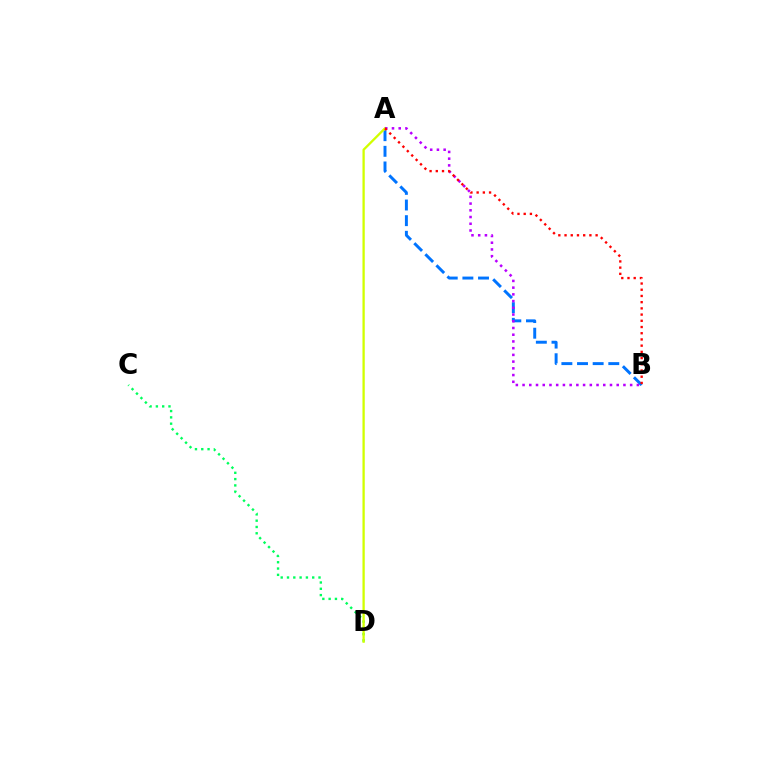{('A', 'B'): [{'color': '#0074ff', 'line_style': 'dashed', 'thickness': 2.12}, {'color': '#b900ff', 'line_style': 'dotted', 'thickness': 1.83}, {'color': '#ff0000', 'line_style': 'dotted', 'thickness': 1.69}], ('C', 'D'): [{'color': '#00ff5c', 'line_style': 'dotted', 'thickness': 1.71}], ('A', 'D'): [{'color': '#d1ff00', 'line_style': 'solid', 'thickness': 1.66}]}